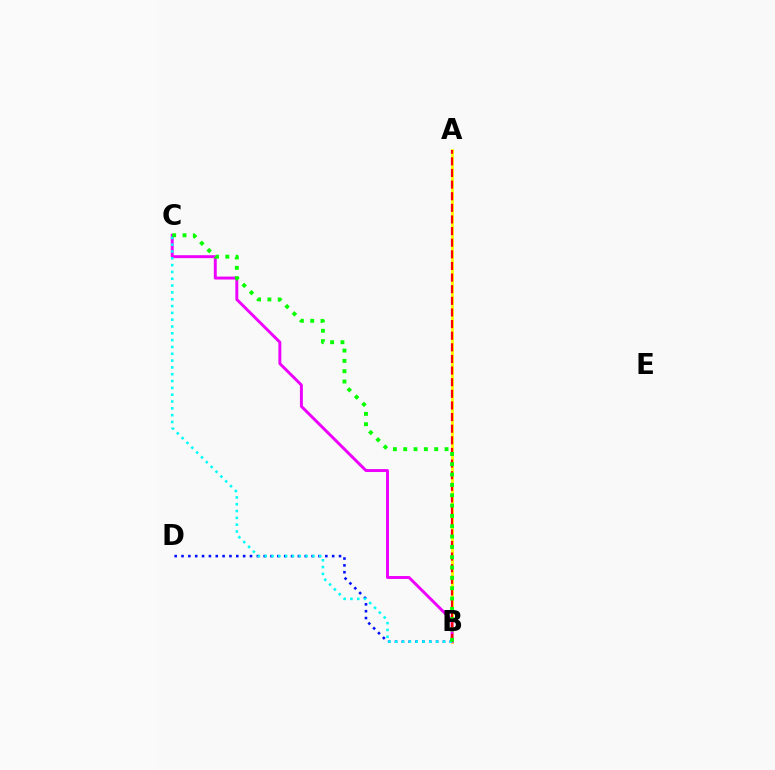{('B', 'D'): [{'color': '#0010ff', 'line_style': 'dotted', 'thickness': 1.86}], ('A', 'B'): [{'color': '#fcf500', 'line_style': 'solid', 'thickness': 2.04}, {'color': '#ff0000', 'line_style': 'dashed', 'thickness': 1.58}], ('B', 'C'): [{'color': '#ee00ff', 'line_style': 'solid', 'thickness': 2.11}, {'color': '#00fff6', 'line_style': 'dotted', 'thickness': 1.85}, {'color': '#08ff00', 'line_style': 'dotted', 'thickness': 2.81}]}